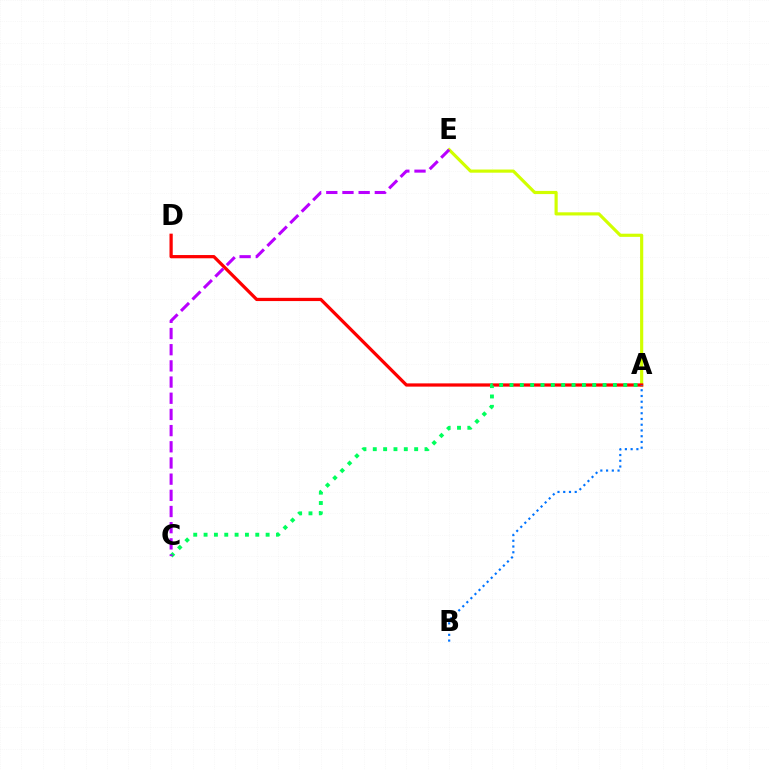{('A', 'E'): [{'color': '#d1ff00', 'line_style': 'solid', 'thickness': 2.28}], ('A', 'D'): [{'color': '#ff0000', 'line_style': 'solid', 'thickness': 2.34}], ('A', 'C'): [{'color': '#00ff5c', 'line_style': 'dotted', 'thickness': 2.81}], ('C', 'E'): [{'color': '#b900ff', 'line_style': 'dashed', 'thickness': 2.2}], ('A', 'B'): [{'color': '#0074ff', 'line_style': 'dotted', 'thickness': 1.56}]}